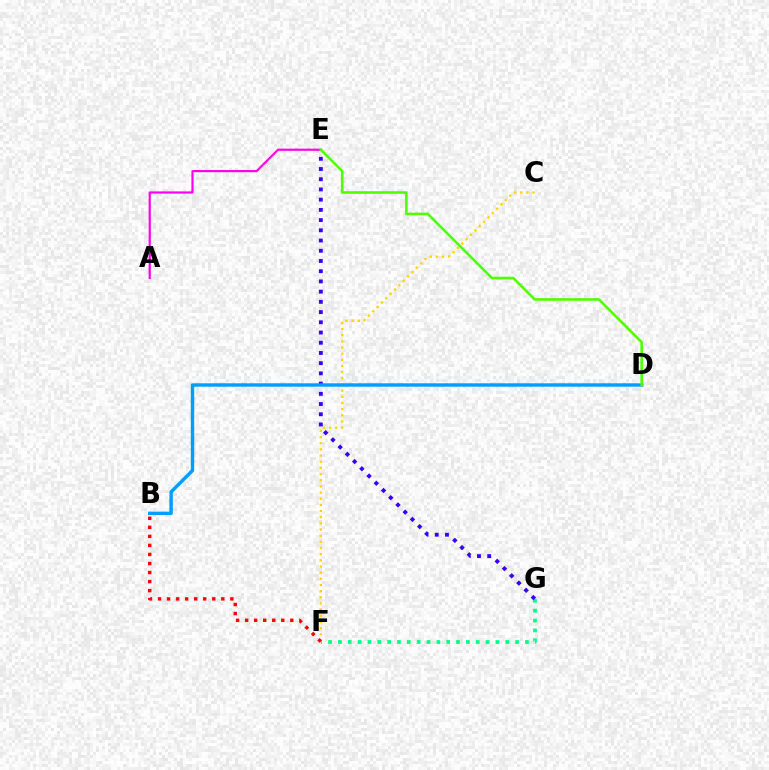{('F', 'G'): [{'color': '#00ff86', 'line_style': 'dotted', 'thickness': 2.67}], ('E', 'G'): [{'color': '#3700ff', 'line_style': 'dotted', 'thickness': 2.78}], ('C', 'F'): [{'color': '#ffd500', 'line_style': 'dotted', 'thickness': 1.67}], ('A', 'E'): [{'color': '#ff00ed', 'line_style': 'solid', 'thickness': 1.57}], ('B', 'D'): [{'color': '#009eff', 'line_style': 'solid', 'thickness': 2.46}], ('D', 'E'): [{'color': '#4fff00', 'line_style': 'solid', 'thickness': 1.87}], ('B', 'F'): [{'color': '#ff0000', 'line_style': 'dotted', 'thickness': 2.46}]}